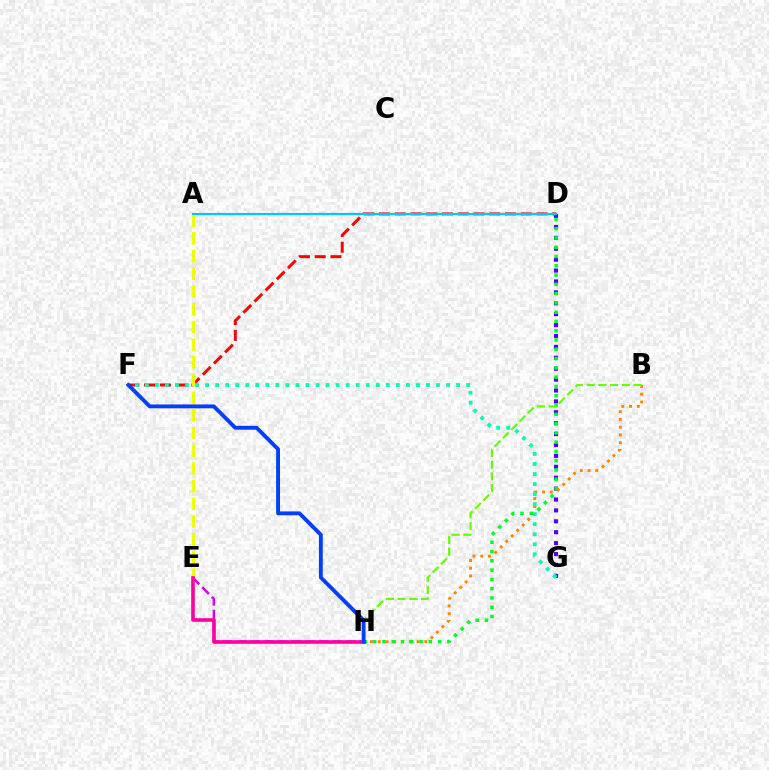{('D', 'G'): [{'color': '#4f00ff', 'line_style': 'dotted', 'thickness': 2.96}], ('D', 'F'): [{'color': '#ff0000', 'line_style': 'dashed', 'thickness': 2.14}], ('B', 'H'): [{'color': '#ff8800', 'line_style': 'dotted', 'thickness': 2.11}, {'color': '#66ff00', 'line_style': 'dashed', 'thickness': 1.59}], ('A', 'E'): [{'color': '#eeff00', 'line_style': 'dashed', 'thickness': 2.4}], ('E', 'H'): [{'color': '#d600ff', 'line_style': 'dashed', 'thickness': 1.86}, {'color': '#ff00a0', 'line_style': 'solid', 'thickness': 2.6}], ('F', 'G'): [{'color': '#00ffaf', 'line_style': 'dotted', 'thickness': 2.73}], ('D', 'H'): [{'color': '#00ff27', 'line_style': 'dotted', 'thickness': 2.52}], ('A', 'D'): [{'color': '#00c7ff', 'line_style': 'solid', 'thickness': 1.61}], ('F', 'H'): [{'color': '#003fff', 'line_style': 'solid', 'thickness': 2.78}]}